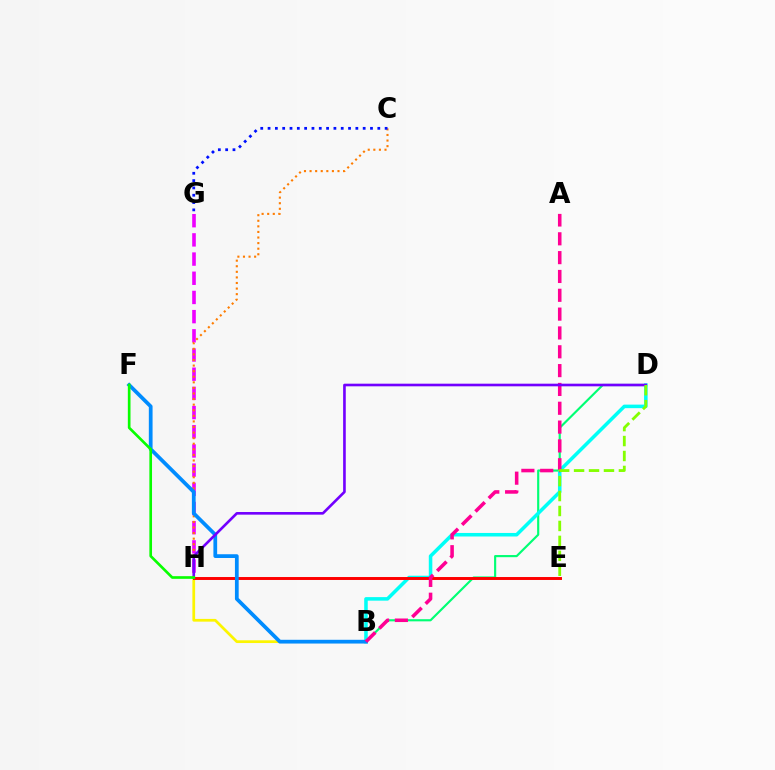{('B', 'H'): [{'color': '#fcf500', 'line_style': 'solid', 'thickness': 1.97}], ('G', 'H'): [{'color': '#ee00ff', 'line_style': 'dashed', 'thickness': 2.61}], ('C', 'H'): [{'color': '#ff7c00', 'line_style': 'dotted', 'thickness': 1.52}], ('B', 'D'): [{'color': '#00ff74', 'line_style': 'solid', 'thickness': 1.55}, {'color': '#00fff6', 'line_style': 'solid', 'thickness': 2.55}], ('E', 'H'): [{'color': '#ff0000', 'line_style': 'solid', 'thickness': 2.12}], ('B', 'F'): [{'color': '#008cff', 'line_style': 'solid', 'thickness': 2.7}], ('C', 'G'): [{'color': '#0010ff', 'line_style': 'dotted', 'thickness': 1.99}], ('A', 'B'): [{'color': '#ff0094', 'line_style': 'dashed', 'thickness': 2.56}], ('D', 'H'): [{'color': '#7200ff', 'line_style': 'solid', 'thickness': 1.89}], ('D', 'E'): [{'color': '#84ff00', 'line_style': 'dashed', 'thickness': 2.03}], ('F', 'H'): [{'color': '#08ff00', 'line_style': 'solid', 'thickness': 1.92}]}